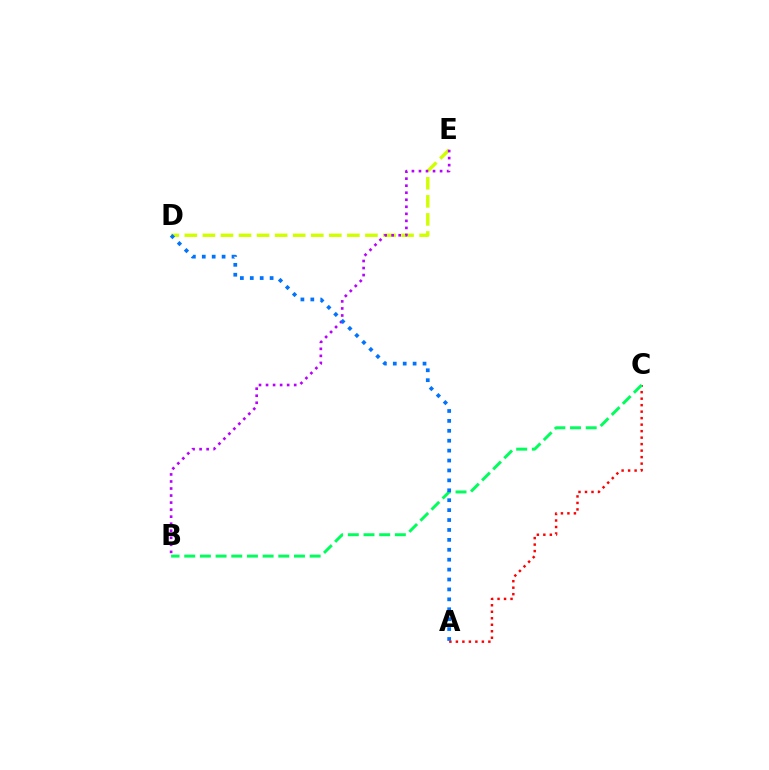{('A', 'C'): [{'color': '#ff0000', 'line_style': 'dotted', 'thickness': 1.76}], ('B', 'C'): [{'color': '#00ff5c', 'line_style': 'dashed', 'thickness': 2.13}], ('D', 'E'): [{'color': '#d1ff00', 'line_style': 'dashed', 'thickness': 2.45}], ('B', 'E'): [{'color': '#b900ff', 'line_style': 'dotted', 'thickness': 1.91}], ('A', 'D'): [{'color': '#0074ff', 'line_style': 'dotted', 'thickness': 2.69}]}